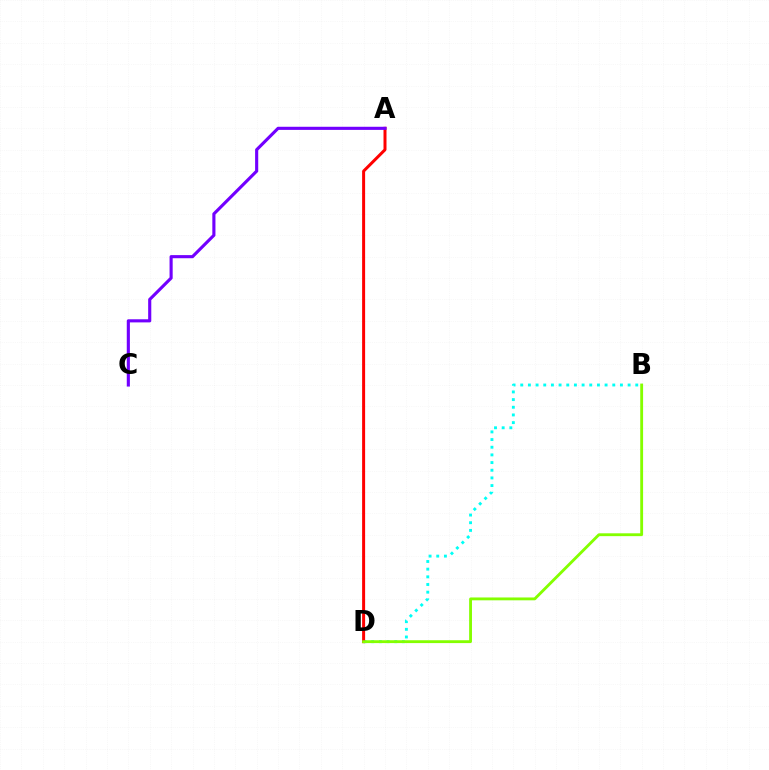{('B', 'D'): [{'color': '#00fff6', 'line_style': 'dotted', 'thickness': 2.08}, {'color': '#84ff00', 'line_style': 'solid', 'thickness': 2.05}], ('A', 'D'): [{'color': '#ff0000', 'line_style': 'solid', 'thickness': 2.16}], ('A', 'C'): [{'color': '#7200ff', 'line_style': 'solid', 'thickness': 2.25}]}